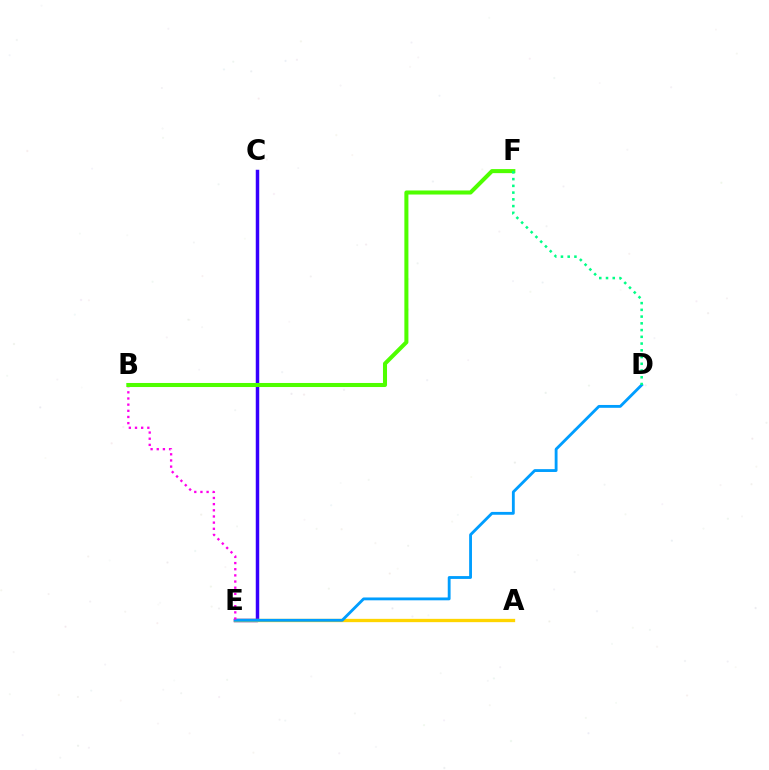{('A', 'E'): [{'color': '#ff0000', 'line_style': 'dotted', 'thickness': 2.06}, {'color': '#ffd500', 'line_style': 'solid', 'thickness': 2.38}], ('C', 'E'): [{'color': '#3700ff', 'line_style': 'solid', 'thickness': 2.5}], ('D', 'E'): [{'color': '#009eff', 'line_style': 'solid', 'thickness': 2.04}], ('B', 'E'): [{'color': '#ff00ed', 'line_style': 'dotted', 'thickness': 1.67}], ('B', 'F'): [{'color': '#4fff00', 'line_style': 'solid', 'thickness': 2.91}], ('D', 'F'): [{'color': '#00ff86', 'line_style': 'dotted', 'thickness': 1.83}]}